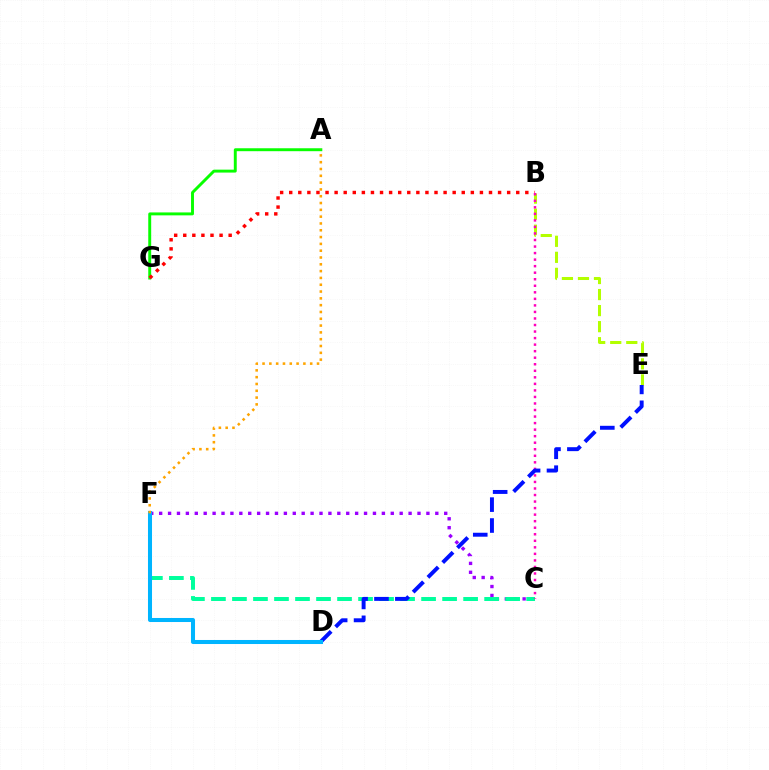{('B', 'E'): [{'color': '#b3ff00', 'line_style': 'dashed', 'thickness': 2.18}], ('A', 'G'): [{'color': '#08ff00', 'line_style': 'solid', 'thickness': 2.11}], ('C', 'F'): [{'color': '#9b00ff', 'line_style': 'dotted', 'thickness': 2.42}, {'color': '#00ff9d', 'line_style': 'dashed', 'thickness': 2.85}], ('B', 'G'): [{'color': '#ff0000', 'line_style': 'dotted', 'thickness': 2.47}], ('B', 'C'): [{'color': '#ff00bd', 'line_style': 'dotted', 'thickness': 1.78}], ('D', 'E'): [{'color': '#0010ff', 'line_style': 'dashed', 'thickness': 2.84}], ('D', 'F'): [{'color': '#00b5ff', 'line_style': 'solid', 'thickness': 2.91}], ('A', 'F'): [{'color': '#ffa500', 'line_style': 'dotted', 'thickness': 1.85}]}